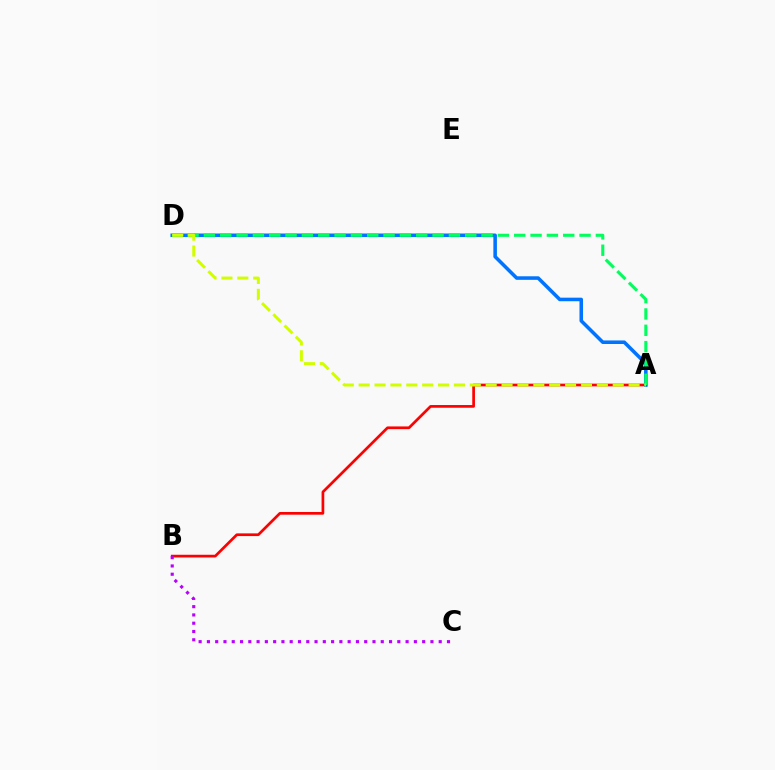{('A', 'B'): [{'color': '#ff0000', 'line_style': 'solid', 'thickness': 1.95}], ('A', 'D'): [{'color': '#0074ff', 'line_style': 'solid', 'thickness': 2.56}, {'color': '#00ff5c', 'line_style': 'dashed', 'thickness': 2.22}, {'color': '#d1ff00', 'line_style': 'dashed', 'thickness': 2.16}], ('B', 'C'): [{'color': '#b900ff', 'line_style': 'dotted', 'thickness': 2.25}]}